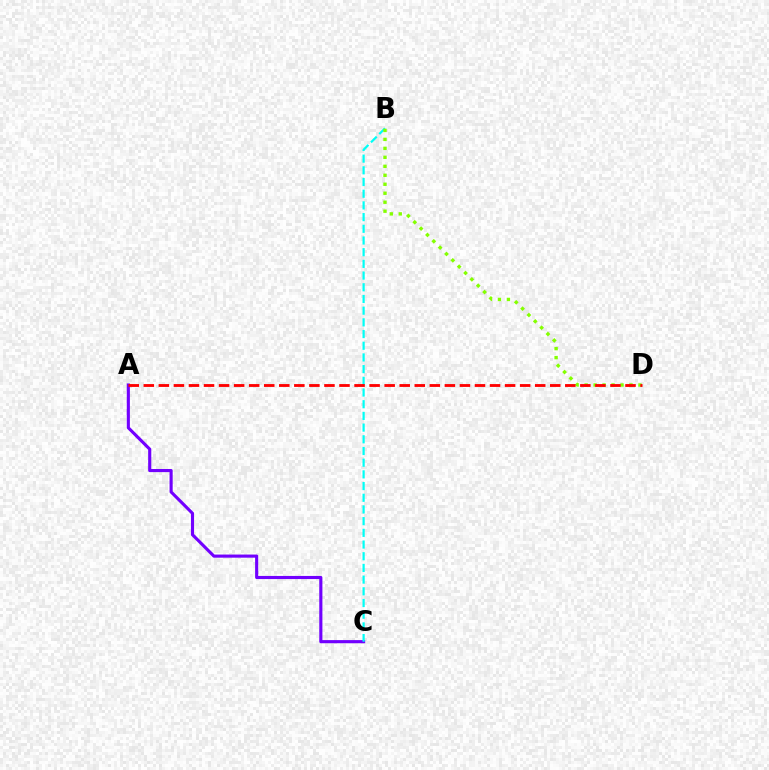{('A', 'C'): [{'color': '#7200ff', 'line_style': 'solid', 'thickness': 2.25}], ('B', 'C'): [{'color': '#00fff6', 'line_style': 'dashed', 'thickness': 1.59}], ('B', 'D'): [{'color': '#84ff00', 'line_style': 'dotted', 'thickness': 2.44}], ('A', 'D'): [{'color': '#ff0000', 'line_style': 'dashed', 'thickness': 2.05}]}